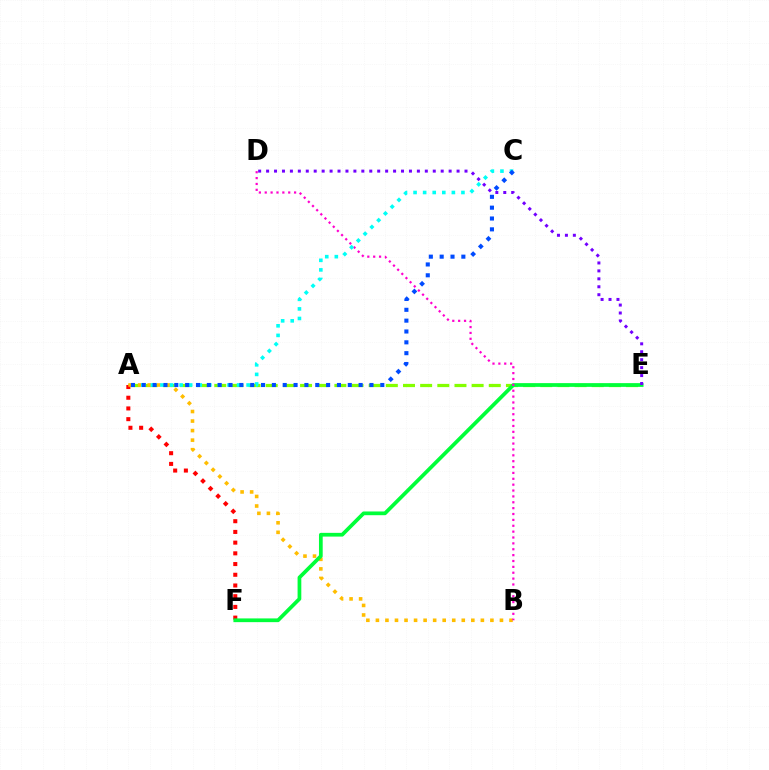{('A', 'E'): [{'color': '#84ff00', 'line_style': 'dashed', 'thickness': 2.33}], ('A', 'F'): [{'color': '#ff0000', 'line_style': 'dotted', 'thickness': 2.91}], ('A', 'B'): [{'color': '#ffbd00', 'line_style': 'dotted', 'thickness': 2.59}], ('E', 'F'): [{'color': '#00ff39', 'line_style': 'solid', 'thickness': 2.69}], ('B', 'D'): [{'color': '#ff00cf', 'line_style': 'dotted', 'thickness': 1.6}], ('D', 'E'): [{'color': '#7200ff', 'line_style': 'dotted', 'thickness': 2.16}], ('A', 'C'): [{'color': '#00fff6', 'line_style': 'dotted', 'thickness': 2.6}, {'color': '#004bff', 'line_style': 'dotted', 'thickness': 2.95}]}